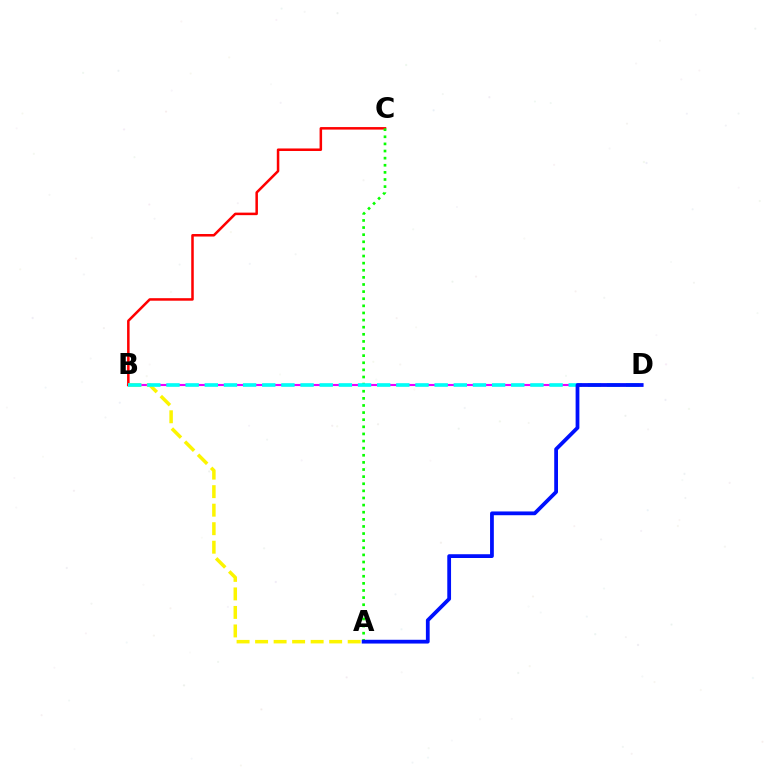{('B', 'D'): [{'color': '#ee00ff', 'line_style': 'solid', 'thickness': 1.54}, {'color': '#00fff6', 'line_style': 'dashed', 'thickness': 2.6}], ('B', 'C'): [{'color': '#ff0000', 'line_style': 'solid', 'thickness': 1.82}], ('A', 'C'): [{'color': '#08ff00', 'line_style': 'dotted', 'thickness': 1.93}], ('A', 'B'): [{'color': '#fcf500', 'line_style': 'dashed', 'thickness': 2.52}], ('A', 'D'): [{'color': '#0010ff', 'line_style': 'solid', 'thickness': 2.71}]}